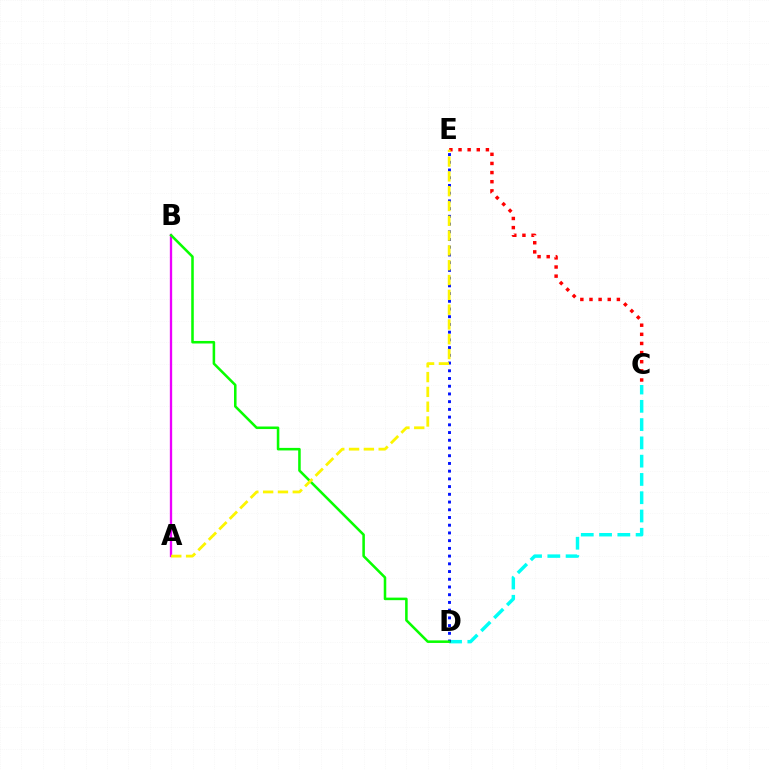{('C', 'D'): [{'color': '#00fff6', 'line_style': 'dashed', 'thickness': 2.48}], ('A', 'B'): [{'color': '#ee00ff', 'line_style': 'solid', 'thickness': 1.67}], ('C', 'E'): [{'color': '#ff0000', 'line_style': 'dotted', 'thickness': 2.48}], ('D', 'E'): [{'color': '#0010ff', 'line_style': 'dotted', 'thickness': 2.1}], ('B', 'D'): [{'color': '#08ff00', 'line_style': 'solid', 'thickness': 1.83}], ('A', 'E'): [{'color': '#fcf500', 'line_style': 'dashed', 'thickness': 2.01}]}